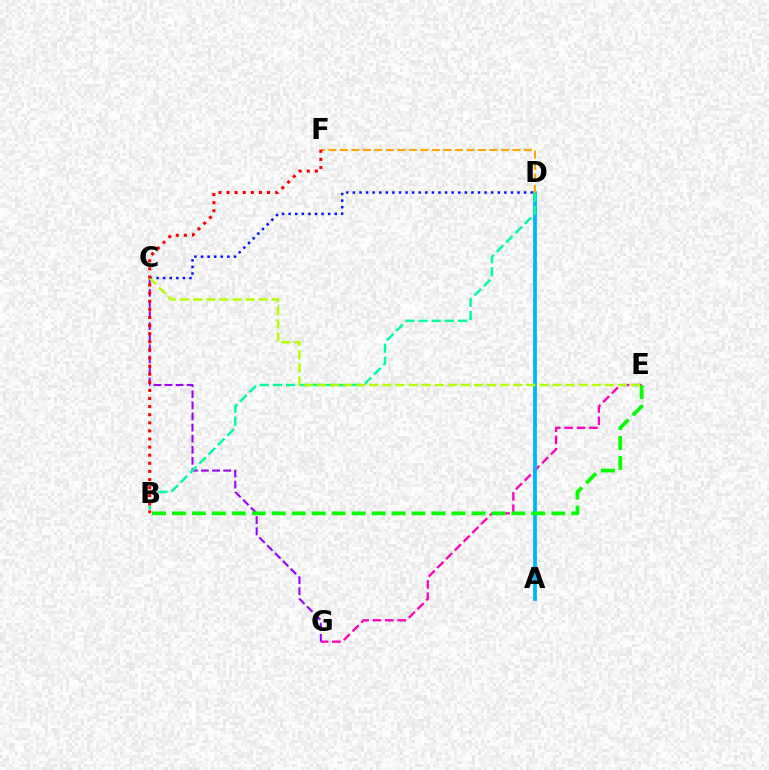{('C', 'D'): [{'color': '#0010ff', 'line_style': 'dotted', 'thickness': 1.79}], ('E', 'G'): [{'color': '#ff00bd', 'line_style': 'dashed', 'thickness': 1.68}], ('C', 'G'): [{'color': '#9b00ff', 'line_style': 'dashed', 'thickness': 1.51}], ('A', 'D'): [{'color': '#00b5ff', 'line_style': 'solid', 'thickness': 2.69}], ('B', 'D'): [{'color': '#00ff9d', 'line_style': 'dashed', 'thickness': 1.79}], ('B', 'E'): [{'color': '#08ff00', 'line_style': 'dashed', 'thickness': 2.71}], ('D', 'F'): [{'color': '#ffa500', 'line_style': 'dashed', 'thickness': 1.56}], ('C', 'E'): [{'color': '#b3ff00', 'line_style': 'dashed', 'thickness': 1.78}], ('B', 'F'): [{'color': '#ff0000', 'line_style': 'dotted', 'thickness': 2.2}]}